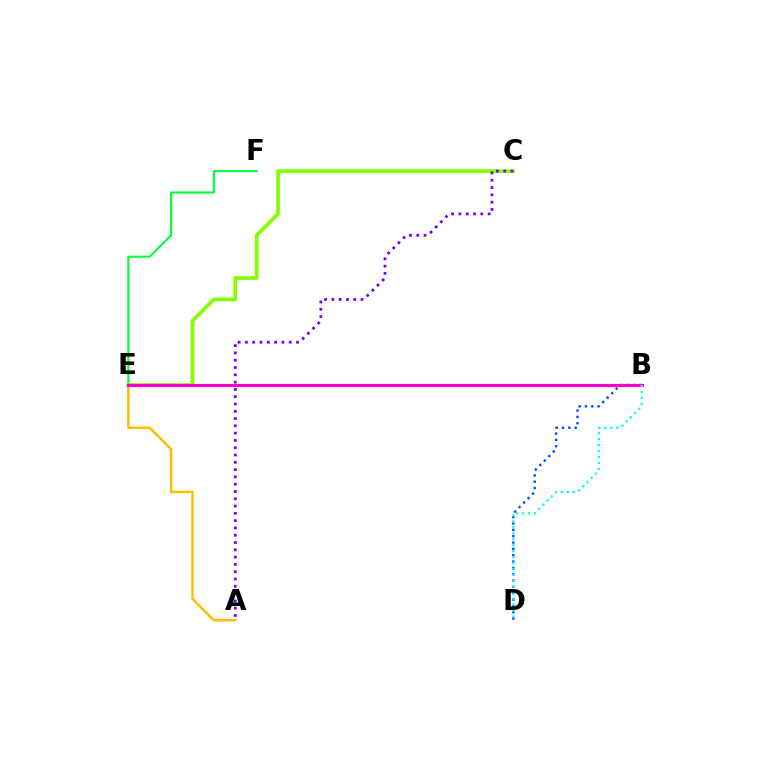{('E', 'F'): [{'color': '#00ff39', 'line_style': 'solid', 'thickness': 1.51}], ('A', 'E'): [{'color': '#ffbd00', 'line_style': 'solid', 'thickness': 1.77}], ('B', 'E'): [{'color': '#ff0000', 'line_style': 'dashed', 'thickness': 2.13}, {'color': '#ff00cf', 'line_style': 'solid', 'thickness': 2.25}], ('B', 'D'): [{'color': '#004bff', 'line_style': 'dotted', 'thickness': 1.72}, {'color': '#00fff6', 'line_style': 'dotted', 'thickness': 1.62}], ('C', 'E'): [{'color': '#84ff00', 'line_style': 'solid', 'thickness': 2.68}], ('A', 'C'): [{'color': '#7200ff', 'line_style': 'dotted', 'thickness': 1.98}]}